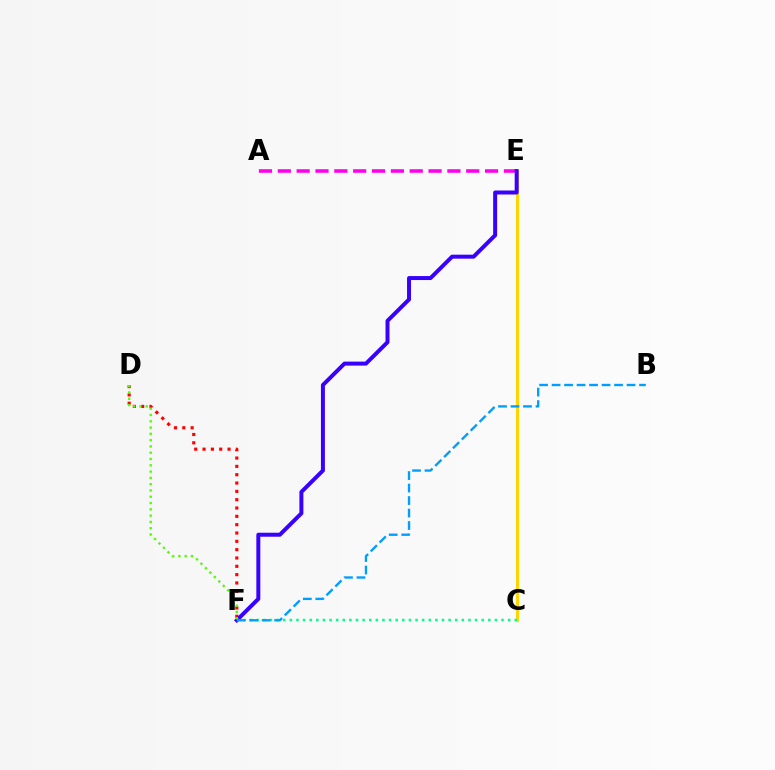{('C', 'E'): [{'color': '#ffd500', 'line_style': 'solid', 'thickness': 2.23}], ('A', 'E'): [{'color': '#ff00ed', 'line_style': 'dashed', 'thickness': 2.56}], ('D', 'F'): [{'color': '#ff0000', 'line_style': 'dotted', 'thickness': 2.26}, {'color': '#4fff00', 'line_style': 'dotted', 'thickness': 1.71}], ('E', 'F'): [{'color': '#3700ff', 'line_style': 'solid', 'thickness': 2.86}], ('C', 'F'): [{'color': '#00ff86', 'line_style': 'dotted', 'thickness': 1.8}], ('B', 'F'): [{'color': '#009eff', 'line_style': 'dashed', 'thickness': 1.7}]}